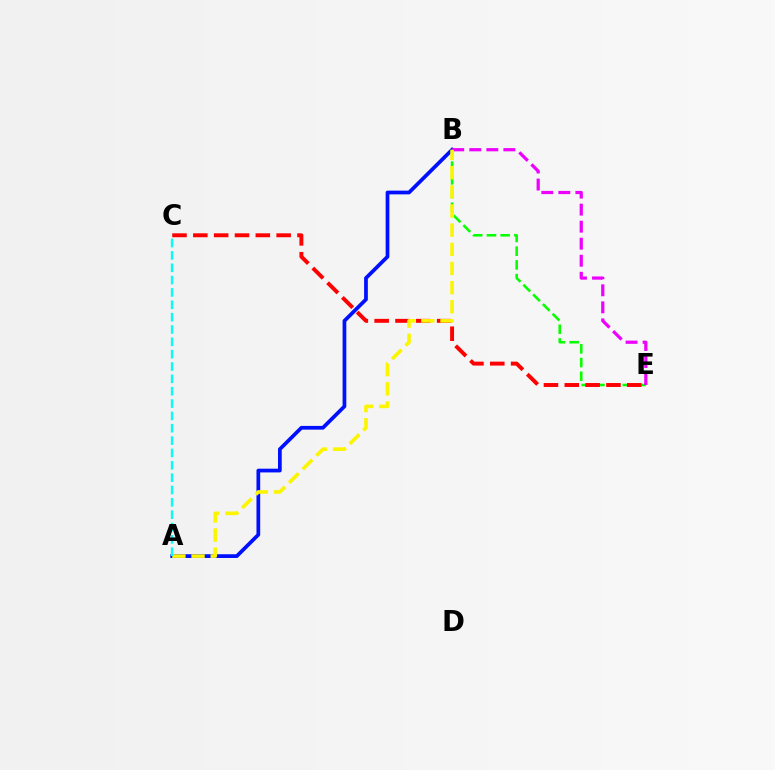{('A', 'B'): [{'color': '#0010ff', 'line_style': 'solid', 'thickness': 2.69}, {'color': '#fcf500', 'line_style': 'dashed', 'thickness': 2.6}], ('B', 'E'): [{'color': '#08ff00', 'line_style': 'dashed', 'thickness': 1.86}, {'color': '#ee00ff', 'line_style': 'dashed', 'thickness': 2.31}], ('C', 'E'): [{'color': '#ff0000', 'line_style': 'dashed', 'thickness': 2.83}], ('A', 'C'): [{'color': '#00fff6', 'line_style': 'dashed', 'thickness': 1.68}]}